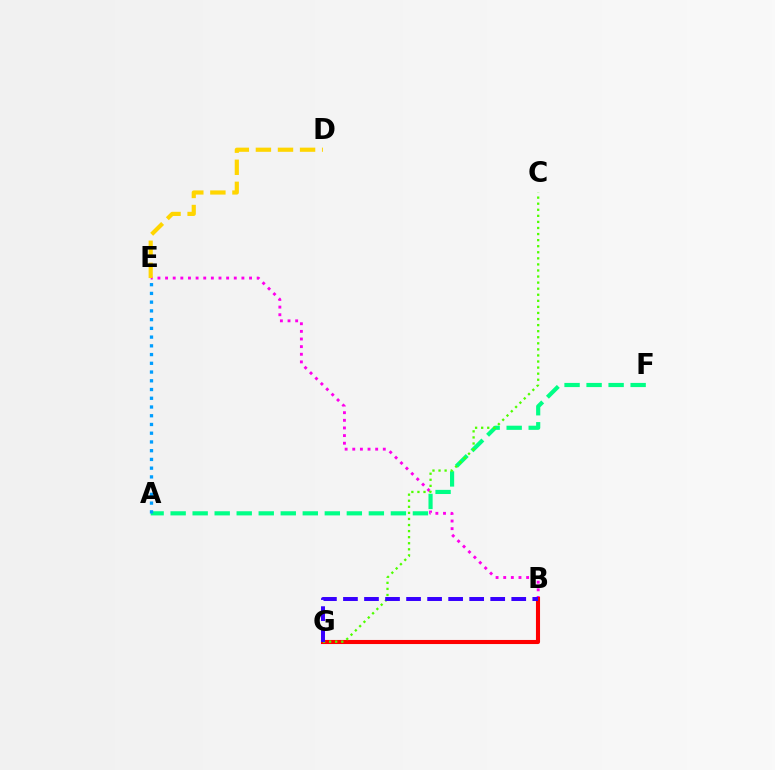{('B', 'E'): [{'color': '#ff00ed', 'line_style': 'dotted', 'thickness': 2.07}], ('B', 'G'): [{'color': '#ff0000', 'line_style': 'solid', 'thickness': 2.94}, {'color': '#3700ff', 'line_style': 'dashed', 'thickness': 2.86}], ('A', 'F'): [{'color': '#00ff86', 'line_style': 'dashed', 'thickness': 2.99}], ('A', 'E'): [{'color': '#009eff', 'line_style': 'dotted', 'thickness': 2.37}], ('C', 'G'): [{'color': '#4fff00', 'line_style': 'dotted', 'thickness': 1.65}], ('D', 'E'): [{'color': '#ffd500', 'line_style': 'dashed', 'thickness': 3.0}]}